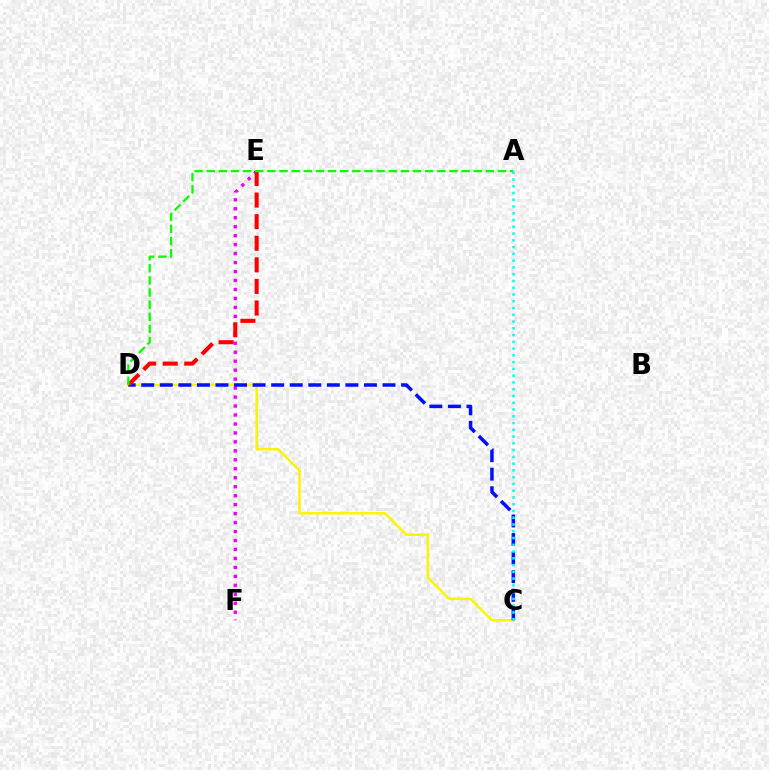{('C', 'D'): [{'color': '#fcf500', 'line_style': 'solid', 'thickness': 1.81}, {'color': '#0010ff', 'line_style': 'dashed', 'thickness': 2.52}], ('E', 'F'): [{'color': '#ee00ff', 'line_style': 'dotted', 'thickness': 2.44}], ('D', 'E'): [{'color': '#ff0000', 'line_style': 'dashed', 'thickness': 2.93}], ('A', 'C'): [{'color': '#00fff6', 'line_style': 'dotted', 'thickness': 1.84}], ('A', 'D'): [{'color': '#08ff00', 'line_style': 'dashed', 'thickness': 1.65}]}